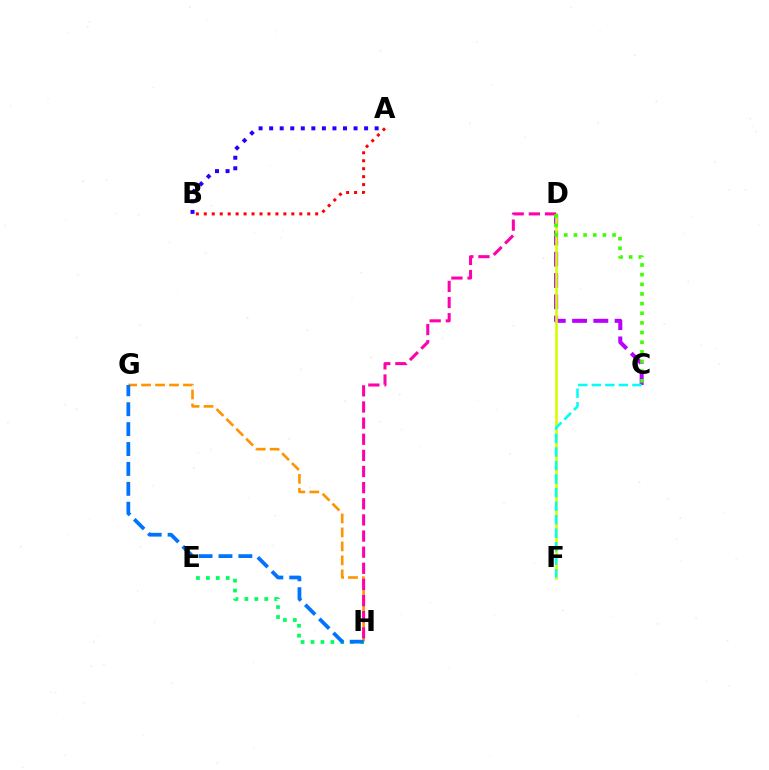{('C', 'D'): [{'color': '#b900ff', 'line_style': 'dashed', 'thickness': 2.89}, {'color': '#3dff00', 'line_style': 'dotted', 'thickness': 2.62}], ('D', 'F'): [{'color': '#d1ff00', 'line_style': 'solid', 'thickness': 1.88}], ('G', 'H'): [{'color': '#ff9400', 'line_style': 'dashed', 'thickness': 1.9}, {'color': '#0074ff', 'line_style': 'dashed', 'thickness': 2.7}], ('A', 'B'): [{'color': '#2500ff', 'line_style': 'dotted', 'thickness': 2.87}, {'color': '#ff0000', 'line_style': 'dotted', 'thickness': 2.16}], ('D', 'H'): [{'color': '#ff00ac', 'line_style': 'dashed', 'thickness': 2.19}], ('E', 'H'): [{'color': '#00ff5c', 'line_style': 'dotted', 'thickness': 2.7}], ('C', 'F'): [{'color': '#00fff6', 'line_style': 'dashed', 'thickness': 1.84}]}